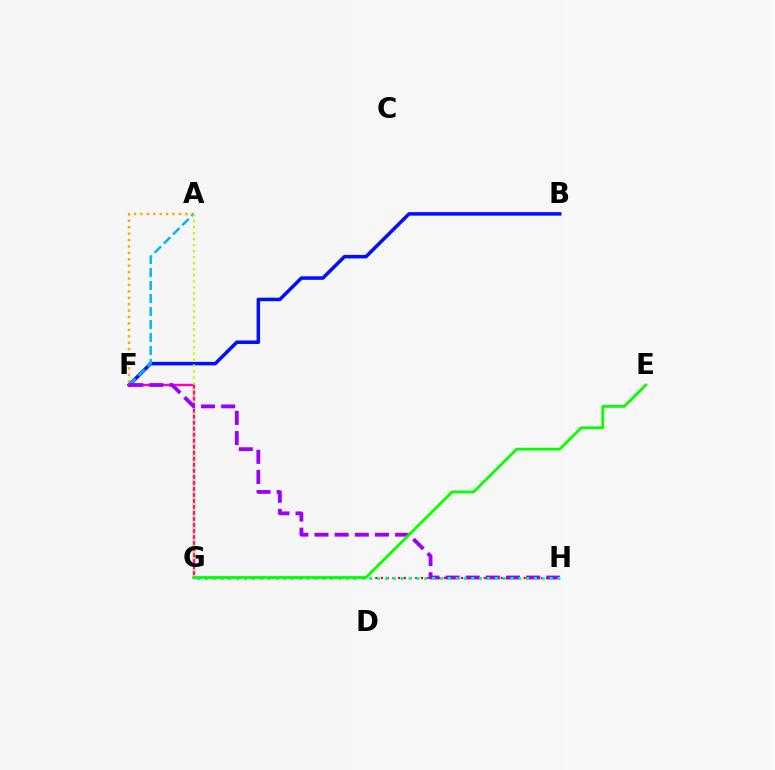{('B', 'F'): [{'color': '#0010ff', 'line_style': 'solid', 'thickness': 2.54}], ('A', 'F'): [{'color': '#ffa500', 'line_style': 'dotted', 'thickness': 1.74}, {'color': '#00b5ff', 'line_style': 'dashed', 'thickness': 1.76}], ('G', 'H'): [{'color': '#ff0000', 'line_style': 'dotted', 'thickness': 1.55}, {'color': '#00ff9d', 'line_style': 'dotted', 'thickness': 2.13}], ('F', 'G'): [{'color': '#ff00bd', 'line_style': 'solid', 'thickness': 1.71}], ('A', 'G'): [{'color': '#b3ff00', 'line_style': 'dotted', 'thickness': 1.63}], ('F', 'H'): [{'color': '#9b00ff', 'line_style': 'dashed', 'thickness': 2.74}], ('E', 'G'): [{'color': '#08ff00', 'line_style': 'solid', 'thickness': 2.02}]}